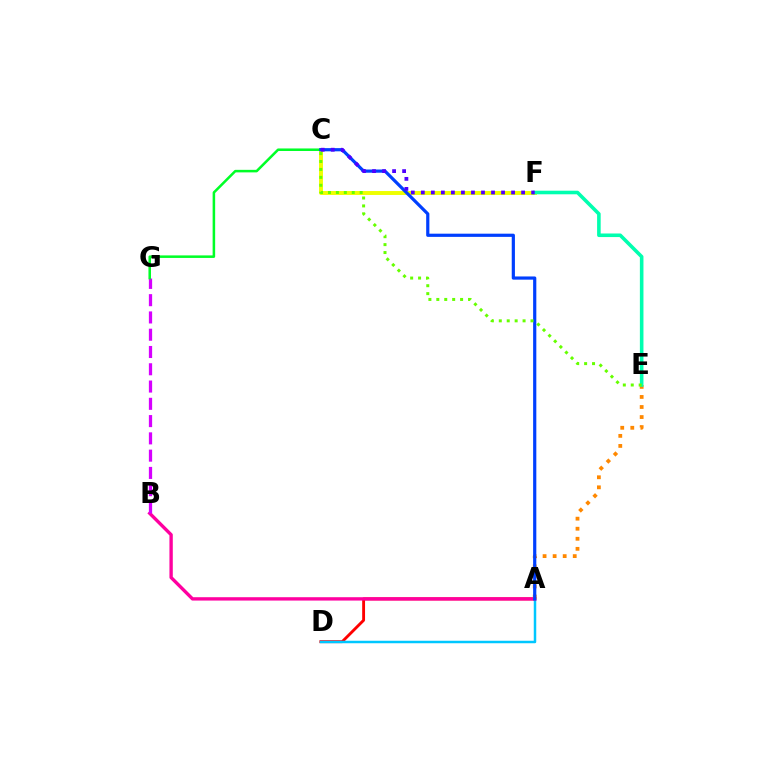{('A', 'D'): [{'color': '#ff0000', 'line_style': 'solid', 'thickness': 2.06}, {'color': '#00c7ff', 'line_style': 'solid', 'thickness': 1.8}], ('A', 'B'): [{'color': '#ff00a0', 'line_style': 'solid', 'thickness': 2.41}], ('C', 'F'): [{'color': '#eeff00', 'line_style': 'solid', 'thickness': 2.83}, {'color': '#4f00ff', 'line_style': 'dotted', 'thickness': 2.72}], ('B', 'G'): [{'color': '#d600ff', 'line_style': 'dashed', 'thickness': 2.35}], ('C', 'G'): [{'color': '#00ff27', 'line_style': 'solid', 'thickness': 1.83}], ('A', 'E'): [{'color': '#ff8800', 'line_style': 'dotted', 'thickness': 2.73}], ('E', 'F'): [{'color': '#00ffaf', 'line_style': 'solid', 'thickness': 2.58}], ('A', 'C'): [{'color': '#003fff', 'line_style': 'solid', 'thickness': 2.3}], ('C', 'E'): [{'color': '#66ff00', 'line_style': 'dotted', 'thickness': 2.15}]}